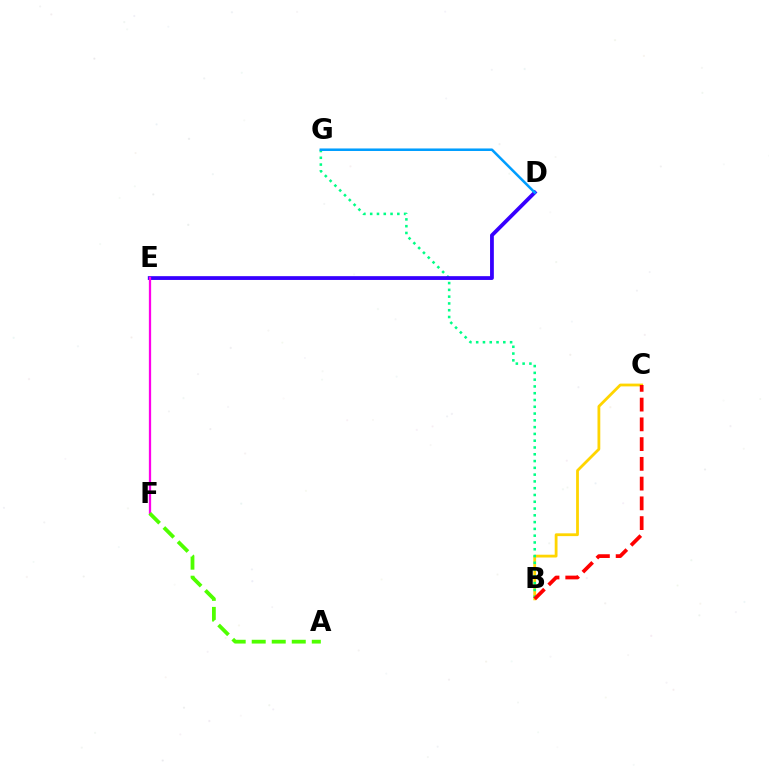{('B', 'C'): [{'color': '#ffd500', 'line_style': 'solid', 'thickness': 2.01}, {'color': '#ff0000', 'line_style': 'dashed', 'thickness': 2.68}], ('B', 'G'): [{'color': '#00ff86', 'line_style': 'dotted', 'thickness': 1.84}], ('D', 'E'): [{'color': '#3700ff', 'line_style': 'solid', 'thickness': 2.73}], ('E', 'F'): [{'color': '#ff00ed', 'line_style': 'solid', 'thickness': 1.64}], ('A', 'F'): [{'color': '#4fff00', 'line_style': 'dashed', 'thickness': 2.72}], ('D', 'G'): [{'color': '#009eff', 'line_style': 'solid', 'thickness': 1.82}]}